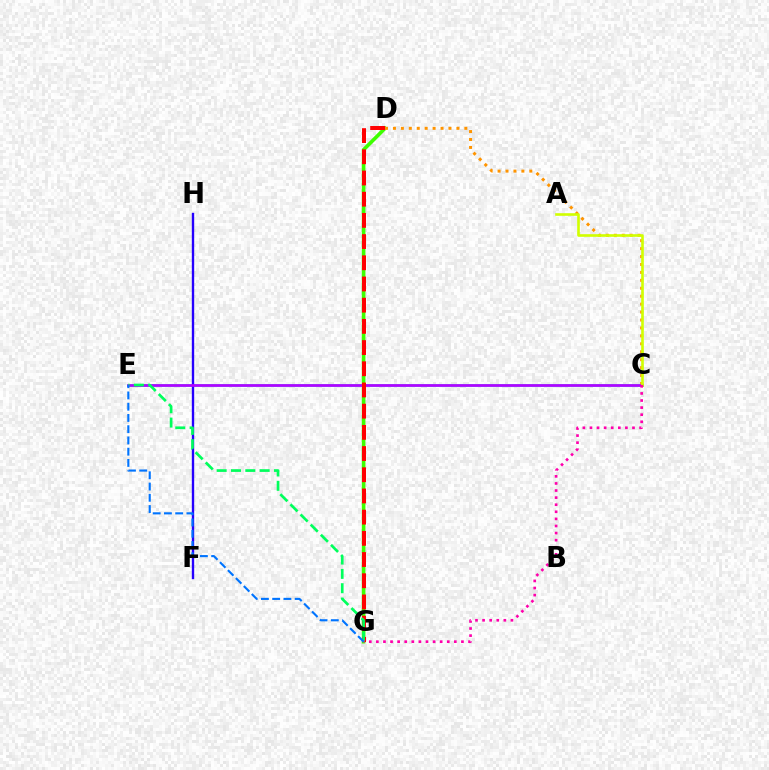{('C', 'E'): [{'color': '#00fff6', 'line_style': 'solid', 'thickness': 1.99}, {'color': '#b900ff', 'line_style': 'solid', 'thickness': 1.94}], ('D', 'G'): [{'color': '#3dff00', 'line_style': 'solid', 'thickness': 2.62}, {'color': '#ff0000', 'line_style': 'dashed', 'thickness': 2.88}], ('F', 'H'): [{'color': '#2500ff', 'line_style': 'solid', 'thickness': 1.7}], ('C', 'D'): [{'color': '#ff9400', 'line_style': 'dotted', 'thickness': 2.16}], ('A', 'C'): [{'color': '#d1ff00', 'line_style': 'solid', 'thickness': 1.89}], ('E', 'G'): [{'color': '#00ff5c', 'line_style': 'dashed', 'thickness': 1.95}, {'color': '#0074ff', 'line_style': 'dashed', 'thickness': 1.53}], ('C', 'G'): [{'color': '#ff00ac', 'line_style': 'dotted', 'thickness': 1.93}]}